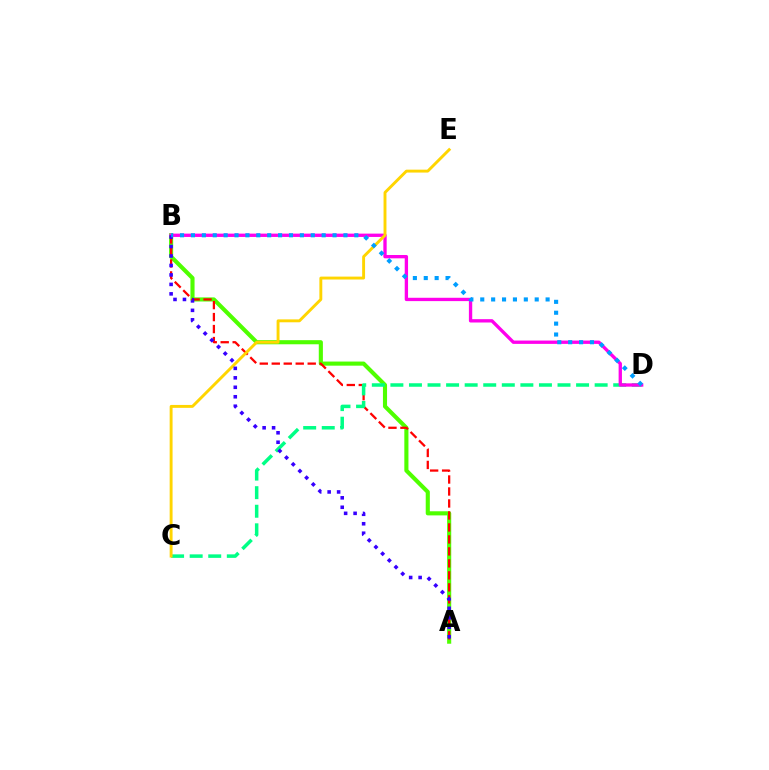{('A', 'B'): [{'color': '#4fff00', 'line_style': 'solid', 'thickness': 2.96}, {'color': '#ff0000', 'line_style': 'dashed', 'thickness': 1.63}, {'color': '#3700ff', 'line_style': 'dotted', 'thickness': 2.57}], ('C', 'D'): [{'color': '#00ff86', 'line_style': 'dashed', 'thickness': 2.52}], ('B', 'D'): [{'color': '#ff00ed', 'line_style': 'solid', 'thickness': 2.4}, {'color': '#009eff', 'line_style': 'dotted', 'thickness': 2.96}], ('C', 'E'): [{'color': '#ffd500', 'line_style': 'solid', 'thickness': 2.09}]}